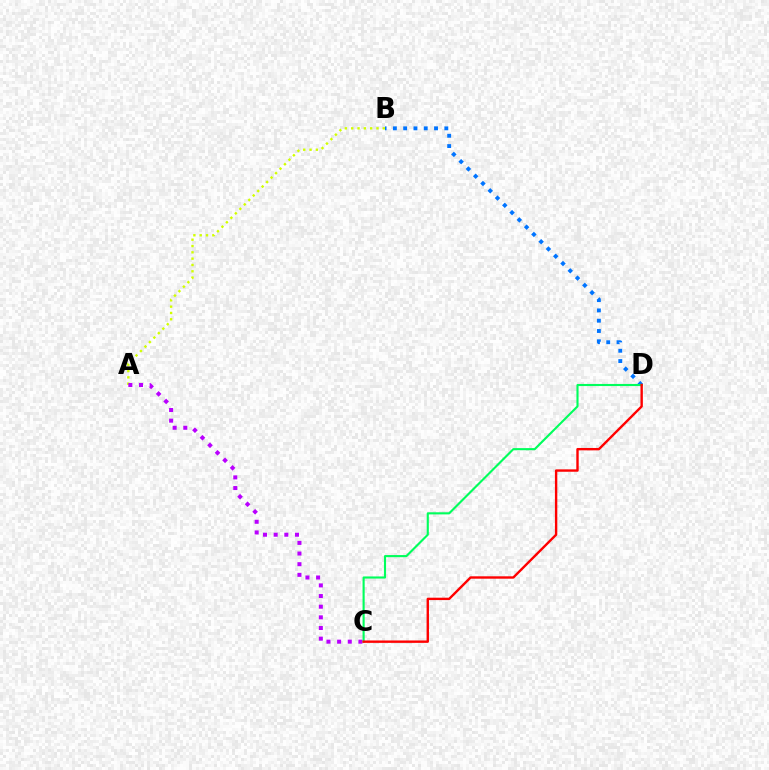{('A', 'B'): [{'color': '#d1ff00', 'line_style': 'dotted', 'thickness': 1.72}], ('A', 'C'): [{'color': '#b900ff', 'line_style': 'dotted', 'thickness': 2.89}], ('B', 'D'): [{'color': '#0074ff', 'line_style': 'dotted', 'thickness': 2.8}], ('C', 'D'): [{'color': '#00ff5c', 'line_style': 'solid', 'thickness': 1.52}, {'color': '#ff0000', 'line_style': 'solid', 'thickness': 1.72}]}